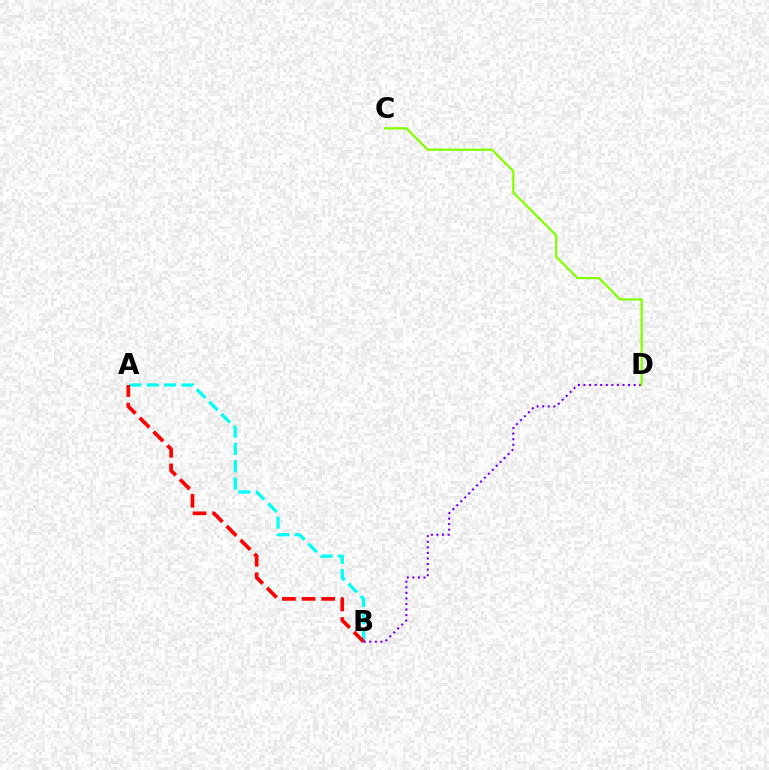{('A', 'B'): [{'color': '#00fff6', 'line_style': 'dashed', 'thickness': 2.36}, {'color': '#ff0000', 'line_style': 'dashed', 'thickness': 2.67}], ('B', 'D'): [{'color': '#7200ff', 'line_style': 'dotted', 'thickness': 1.51}], ('C', 'D'): [{'color': '#84ff00', 'line_style': 'solid', 'thickness': 1.62}]}